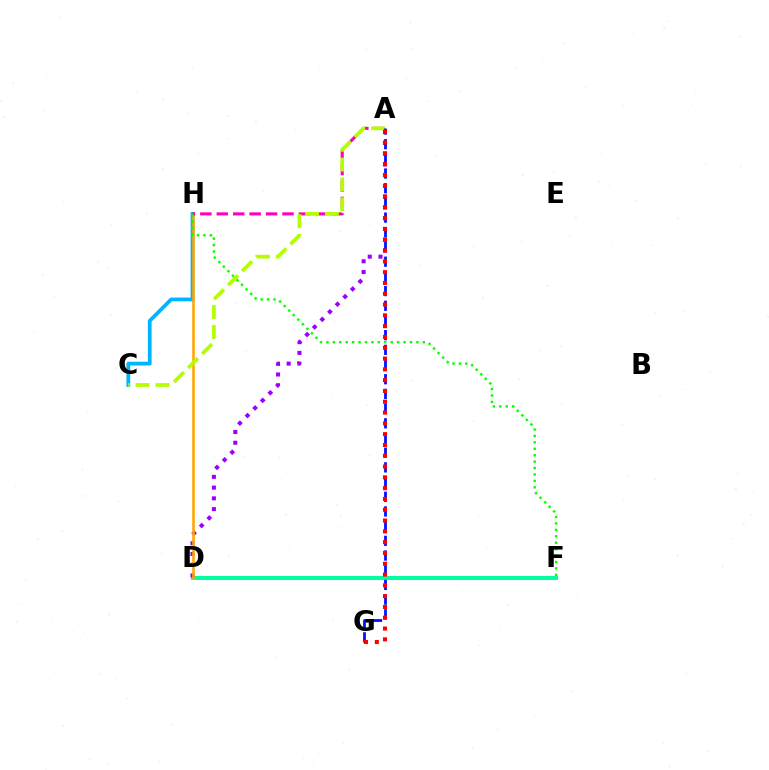{('D', 'F'): [{'color': '#00ff9d', 'line_style': 'solid', 'thickness': 2.85}], ('A', 'D'): [{'color': '#9b00ff', 'line_style': 'dotted', 'thickness': 2.92}], ('C', 'H'): [{'color': '#00b5ff', 'line_style': 'solid', 'thickness': 2.71}], ('D', 'H'): [{'color': '#ffa500', 'line_style': 'solid', 'thickness': 1.84}], ('A', 'H'): [{'color': '#ff00bd', 'line_style': 'dashed', 'thickness': 2.23}], ('A', 'C'): [{'color': '#b3ff00', 'line_style': 'dashed', 'thickness': 2.7}], ('A', 'G'): [{'color': '#0010ff', 'line_style': 'dashed', 'thickness': 2.0}, {'color': '#ff0000', 'line_style': 'dotted', 'thickness': 2.93}], ('F', 'H'): [{'color': '#08ff00', 'line_style': 'dotted', 'thickness': 1.75}]}